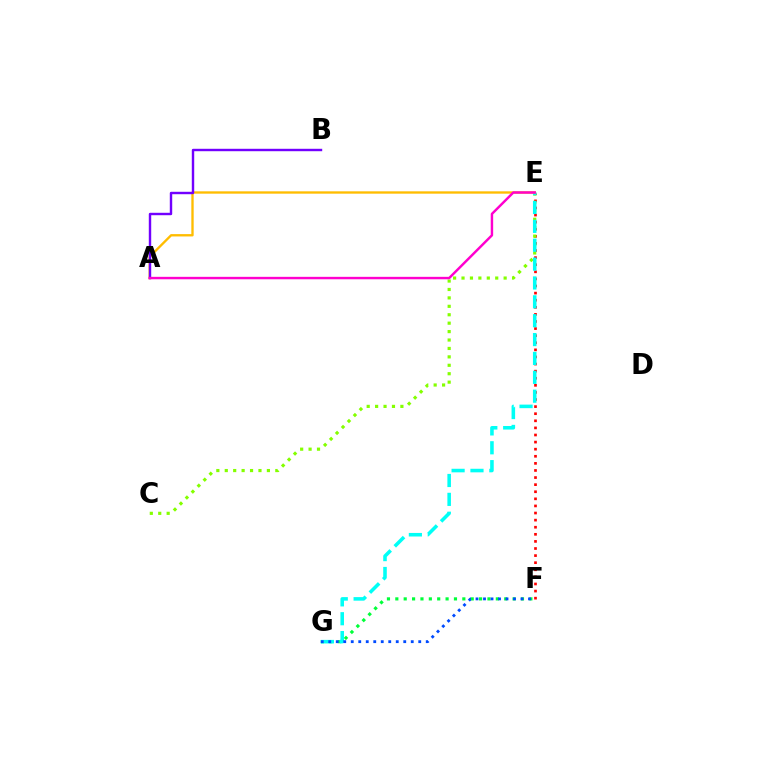{('E', 'F'): [{'color': '#ff0000', 'line_style': 'dotted', 'thickness': 1.93}], ('C', 'E'): [{'color': '#84ff00', 'line_style': 'dotted', 'thickness': 2.29}], ('F', 'G'): [{'color': '#00ff39', 'line_style': 'dotted', 'thickness': 2.28}, {'color': '#004bff', 'line_style': 'dotted', 'thickness': 2.04}], ('E', 'G'): [{'color': '#00fff6', 'line_style': 'dashed', 'thickness': 2.56}], ('A', 'E'): [{'color': '#ffbd00', 'line_style': 'solid', 'thickness': 1.69}, {'color': '#ff00cf', 'line_style': 'solid', 'thickness': 1.76}], ('A', 'B'): [{'color': '#7200ff', 'line_style': 'solid', 'thickness': 1.74}]}